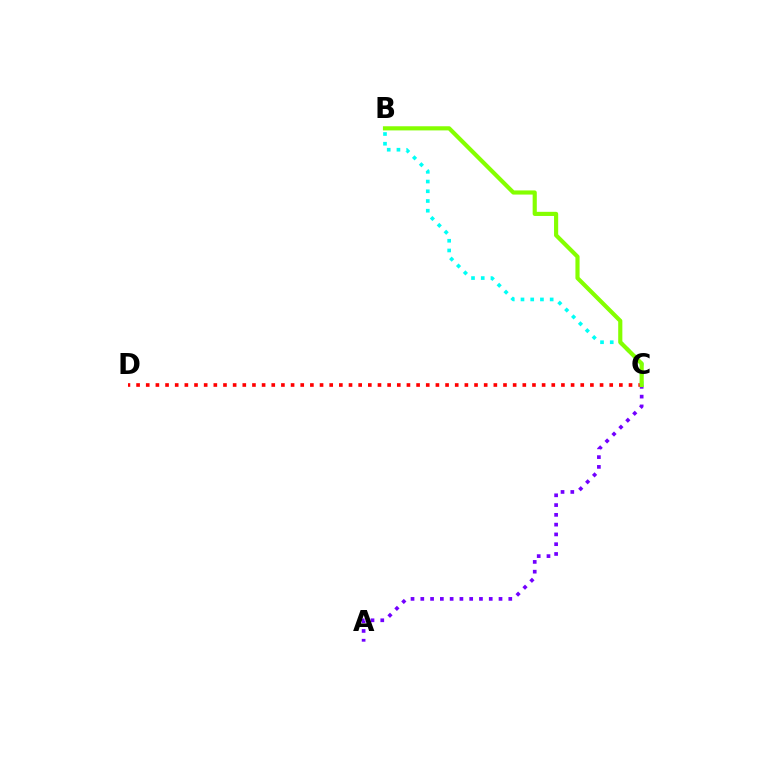{('A', 'C'): [{'color': '#7200ff', 'line_style': 'dotted', 'thickness': 2.66}], ('C', 'D'): [{'color': '#ff0000', 'line_style': 'dotted', 'thickness': 2.62}], ('B', 'C'): [{'color': '#00fff6', 'line_style': 'dotted', 'thickness': 2.64}, {'color': '#84ff00', 'line_style': 'solid', 'thickness': 2.98}]}